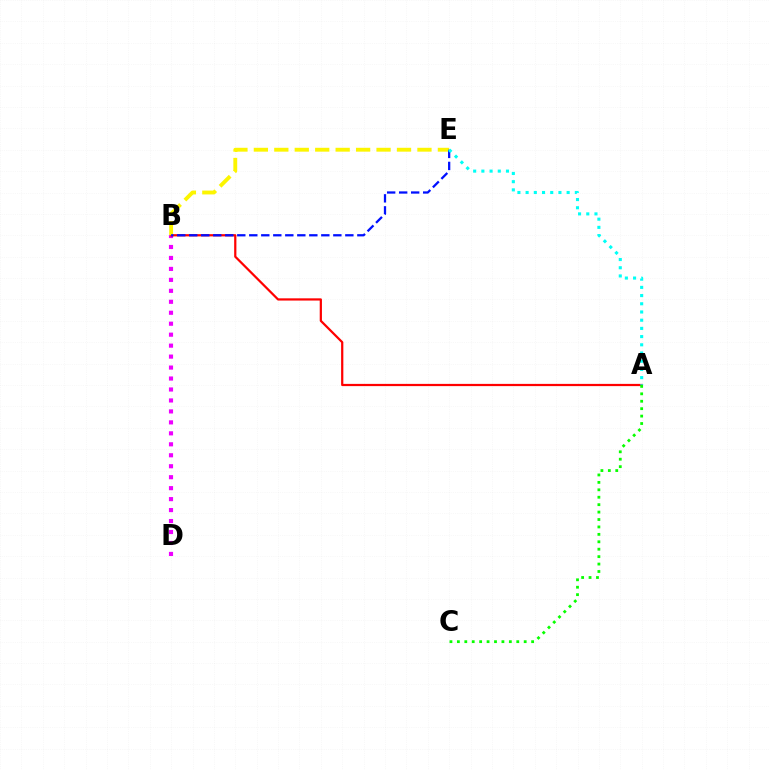{('B', 'D'): [{'color': '#ee00ff', 'line_style': 'dotted', 'thickness': 2.98}], ('A', 'B'): [{'color': '#ff0000', 'line_style': 'solid', 'thickness': 1.6}], ('B', 'E'): [{'color': '#fcf500', 'line_style': 'dashed', 'thickness': 2.78}, {'color': '#0010ff', 'line_style': 'dashed', 'thickness': 1.63}], ('A', 'E'): [{'color': '#00fff6', 'line_style': 'dotted', 'thickness': 2.23}], ('A', 'C'): [{'color': '#08ff00', 'line_style': 'dotted', 'thickness': 2.02}]}